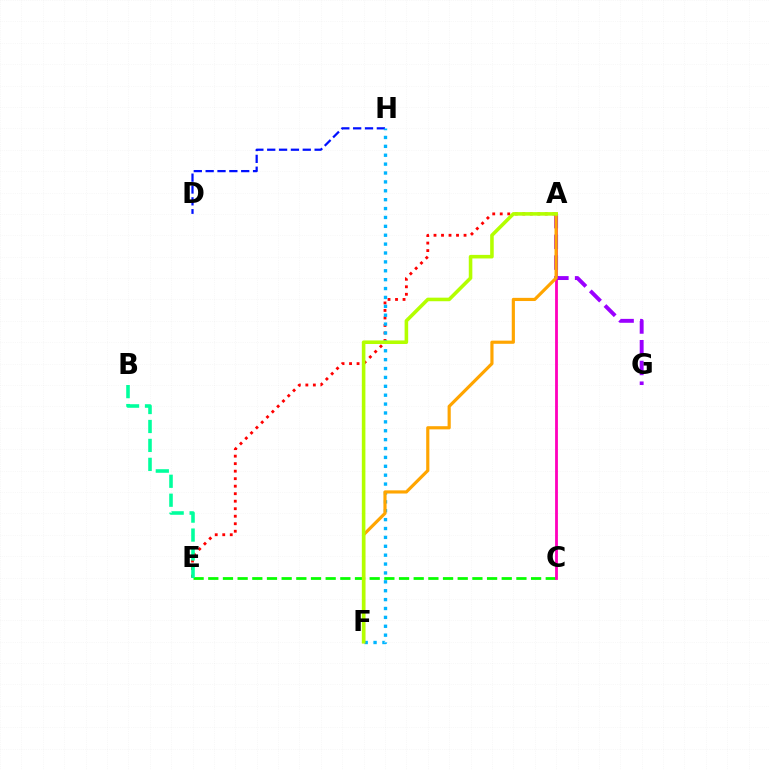{('C', 'E'): [{'color': '#08ff00', 'line_style': 'dashed', 'thickness': 1.99}], ('A', 'E'): [{'color': '#ff0000', 'line_style': 'dotted', 'thickness': 2.04}], ('A', 'C'): [{'color': '#ff00bd', 'line_style': 'solid', 'thickness': 2.02}], ('D', 'H'): [{'color': '#0010ff', 'line_style': 'dashed', 'thickness': 1.61}], ('F', 'H'): [{'color': '#00b5ff', 'line_style': 'dotted', 'thickness': 2.41}], ('A', 'G'): [{'color': '#9b00ff', 'line_style': 'dashed', 'thickness': 2.82}], ('A', 'F'): [{'color': '#ffa500', 'line_style': 'solid', 'thickness': 2.28}, {'color': '#b3ff00', 'line_style': 'solid', 'thickness': 2.57}], ('B', 'E'): [{'color': '#00ff9d', 'line_style': 'dashed', 'thickness': 2.57}]}